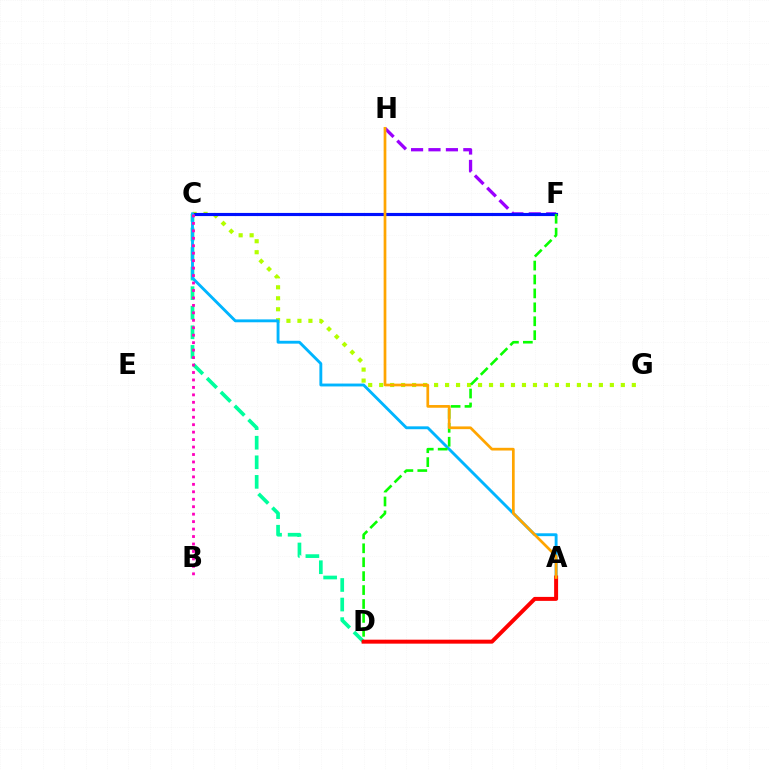{('F', 'H'): [{'color': '#9b00ff', 'line_style': 'dashed', 'thickness': 2.37}], ('C', 'G'): [{'color': '#b3ff00', 'line_style': 'dotted', 'thickness': 2.98}], ('C', 'F'): [{'color': '#0010ff', 'line_style': 'solid', 'thickness': 2.26}], ('C', 'D'): [{'color': '#00ff9d', 'line_style': 'dashed', 'thickness': 2.66}], ('A', 'C'): [{'color': '#00b5ff', 'line_style': 'solid', 'thickness': 2.07}], ('D', 'F'): [{'color': '#08ff00', 'line_style': 'dashed', 'thickness': 1.89}], ('A', 'D'): [{'color': '#ff0000', 'line_style': 'solid', 'thickness': 2.86}], ('A', 'H'): [{'color': '#ffa500', 'line_style': 'solid', 'thickness': 1.95}], ('B', 'C'): [{'color': '#ff00bd', 'line_style': 'dotted', 'thickness': 2.03}]}